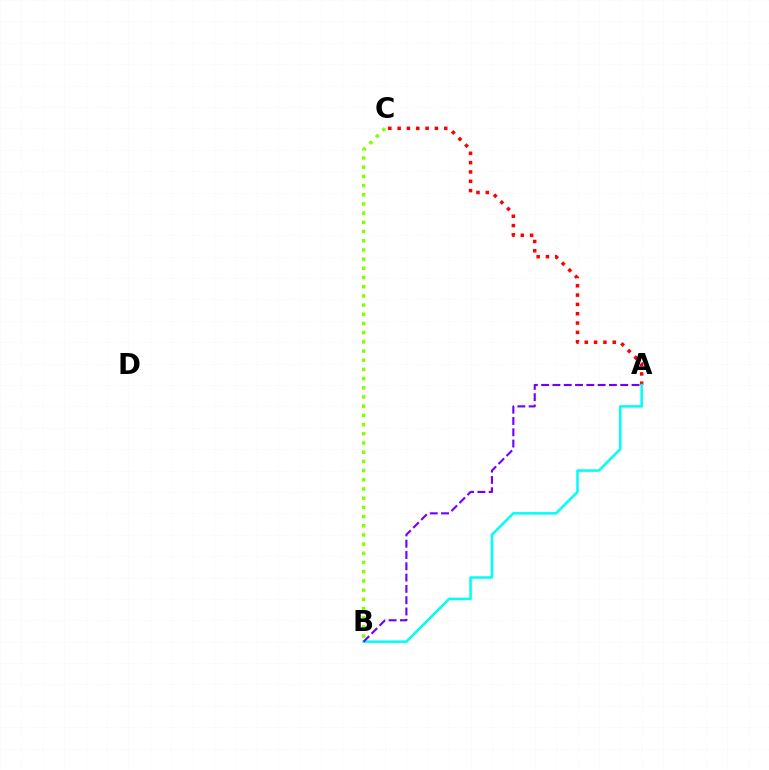{('A', 'C'): [{'color': '#ff0000', 'line_style': 'dotted', 'thickness': 2.53}], ('B', 'C'): [{'color': '#84ff00', 'line_style': 'dotted', 'thickness': 2.5}], ('A', 'B'): [{'color': '#00fff6', 'line_style': 'solid', 'thickness': 1.82}, {'color': '#7200ff', 'line_style': 'dashed', 'thickness': 1.53}]}